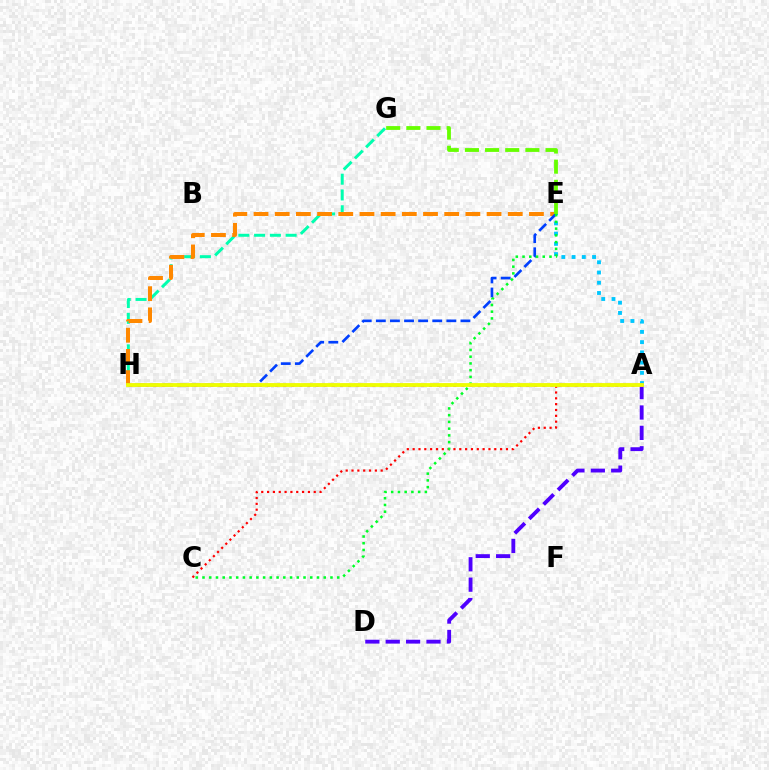{('G', 'H'): [{'color': '#00ffaf', 'line_style': 'dashed', 'thickness': 2.14}], ('E', 'H'): [{'color': '#ff8800', 'line_style': 'dashed', 'thickness': 2.88}, {'color': '#003fff', 'line_style': 'dashed', 'thickness': 1.92}], ('A', 'E'): [{'color': '#00c7ff', 'line_style': 'dotted', 'thickness': 2.78}], ('A', 'H'): [{'color': '#ff00a0', 'line_style': 'dashed', 'thickness': 1.72}, {'color': '#d600ff', 'line_style': 'dotted', 'thickness': 2.2}, {'color': '#eeff00', 'line_style': 'solid', 'thickness': 2.74}], ('E', 'G'): [{'color': '#66ff00', 'line_style': 'dashed', 'thickness': 2.74}], ('A', 'D'): [{'color': '#4f00ff', 'line_style': 'dashed', 'thickness': 2.77}], ('A', 'C'): [{'color': '#ff0000', 'line_style': 'dotted', 'thickness': 1.58}], ('C', 'E'): [{'color': '#00ff27', 'line_style': 'dotted', 'thickness': 1.83}]}